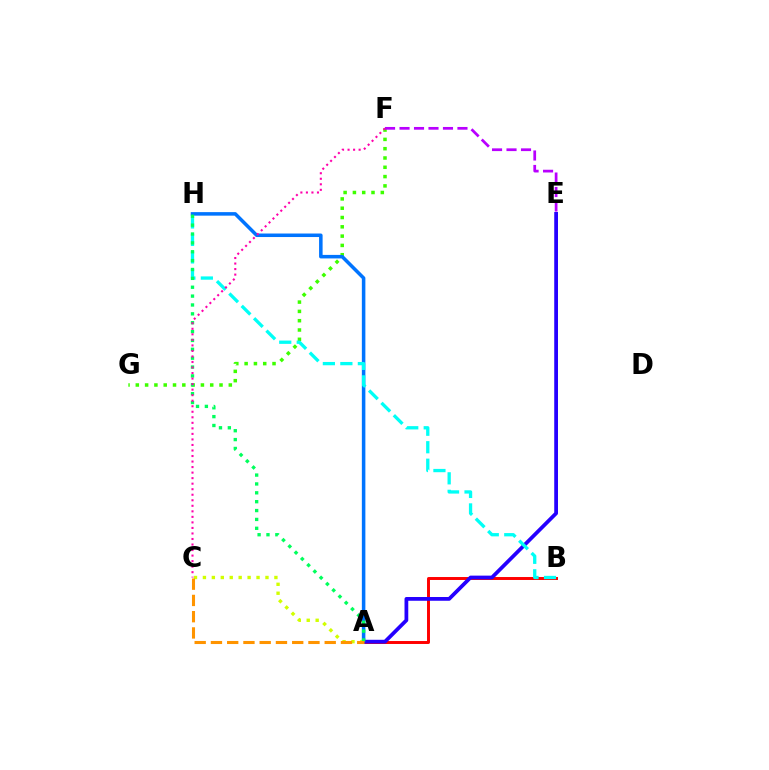{('F', 'G'): [{'color': '#3dff00', 'line_style': 'dotted', 'thickness': 2.53}], ('A', 'B'): [{'color': '#ff0000', 'line_style': 'solid', 'thickness': 2.12}], ('A', 'H'): [{'color': '#0074ff', 'line_style': 'solid', 'thickness': 2.54}, {'color': '#00ff5c', 'line_style': 'dotted', 'thickness': 2.41}], ('A', 'E'): [{'color': '#2500ff', 'line_style': 'solid', 'thickness': 2.7}], ('B', 'H'): [{'color': '#00fff6', 'line_style': 'dashed', 'thickness': 2.38}], ('A', 'C'): [{'color': '#d1ff00', 'line_style': 'dotted', 'thickness': 2.43}, {'color': '#ff9400', 'line_style': 'dashed', 'thickness': 2.21}], ('E', 'F'): [{'color': '#b900ff', 'line_style': 'dashed', 'thickness': 1.97}], ('C', 'F'): [{'color': '#ff00ac', 'line_style': 'dotted', 'thickness': 1.5}]}